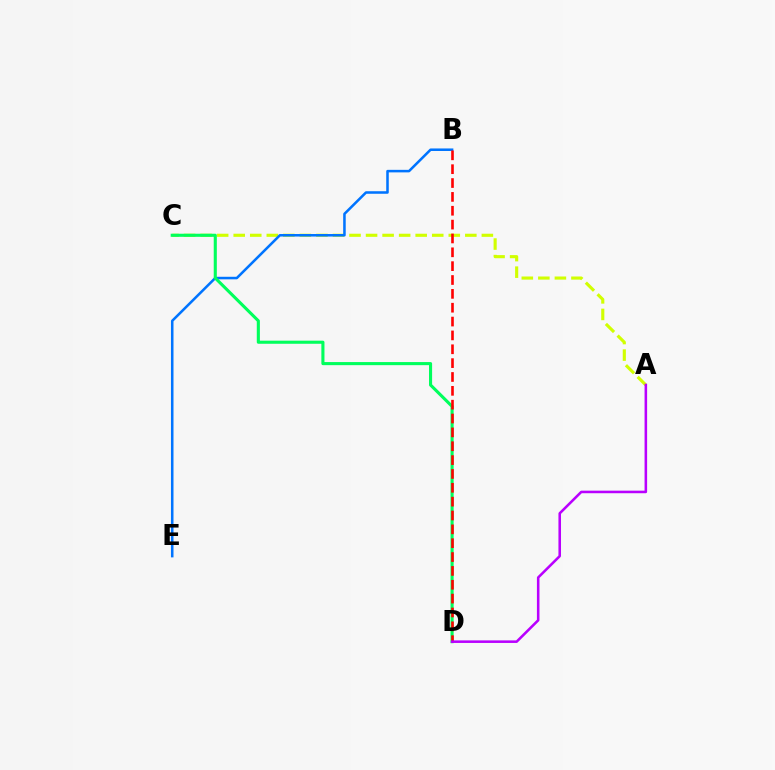{('A', 'C'): [{'color': '#d1ff00', 'line_style': 'dashed', 'thickness': 2.25}], ('B', 'E'): [{'color': '#0074ff', 'line_style': 'solid', 'thickness': 1.83}], ('C', 'D'): [{'color': '#00ff5c', 'line_style': 'solid', 'thickness': 2.23}], ('B', 'D'): [{'color': '#ff0000', 'line_style': 'dashed', 'thickness': 1.88}], ('A', 'D'): [{'color': '#b900ff', 'line_style': 'solid', 'thickness': 1.84}]}